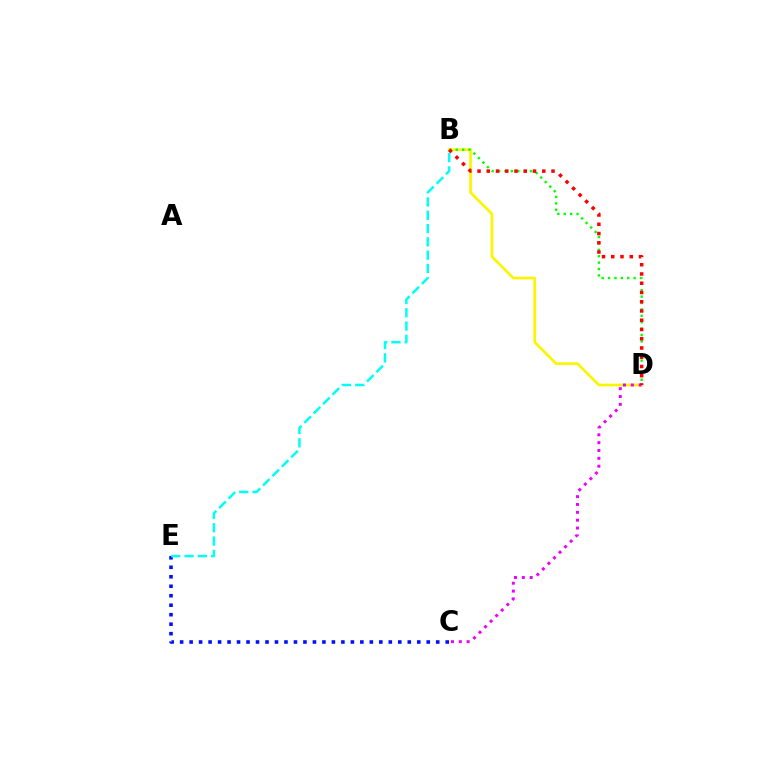{('B', 'D'): [{'color': '#fcf500', 'line_style': 'solid', 'thickness': 1.94}, {'color': '#08ff00', 'line_style': 'dotted', 'thickness': 1.74}, {'color': '#ff0000', 'line_style': 'dotted', 'thickness': 2.51}], ('C', 'D'): [{'color': '#ee00ff', 'line_style': 'dotted', 'thickness': 2.13}], ('C', 'E'): [{'color': '#0010ff', 'line_style': 'dotted', 'thickness': 2.58}], ('B', 'E'): [{'color': '#00fff6', 'line_style': 'dashed', 'thickness': 1.81}]}